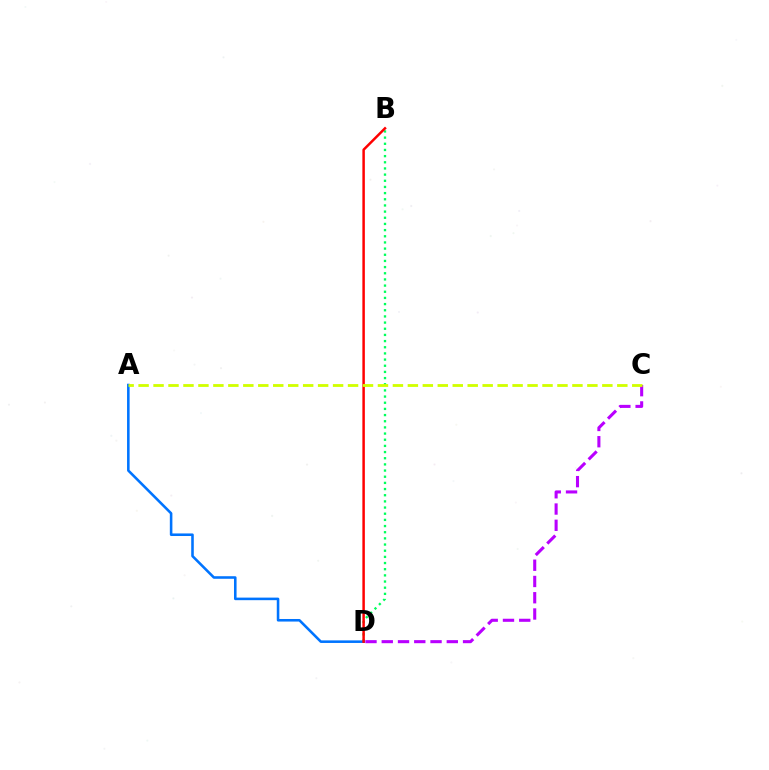{('B', 'D'): [{'color': '#00ff5c', 'line_style': 'dotted', 'thickness': 1.68}, {'color': '#ff0000', 'line_style': 'solid', 'thickness': 1.79}], ('A', 'D'): [{'color': '#0074ff', 'line_style': 'solid', 'thickness': 1.85}], ('C', 'D'): [{'color': '#b900ff', 'line_style': 'dashed', 'thickness': 2.21}], ('A', 'C'): [{'color': '#d1ff00', 'line_style': 'dashed', 'thickness': 2.03}]}